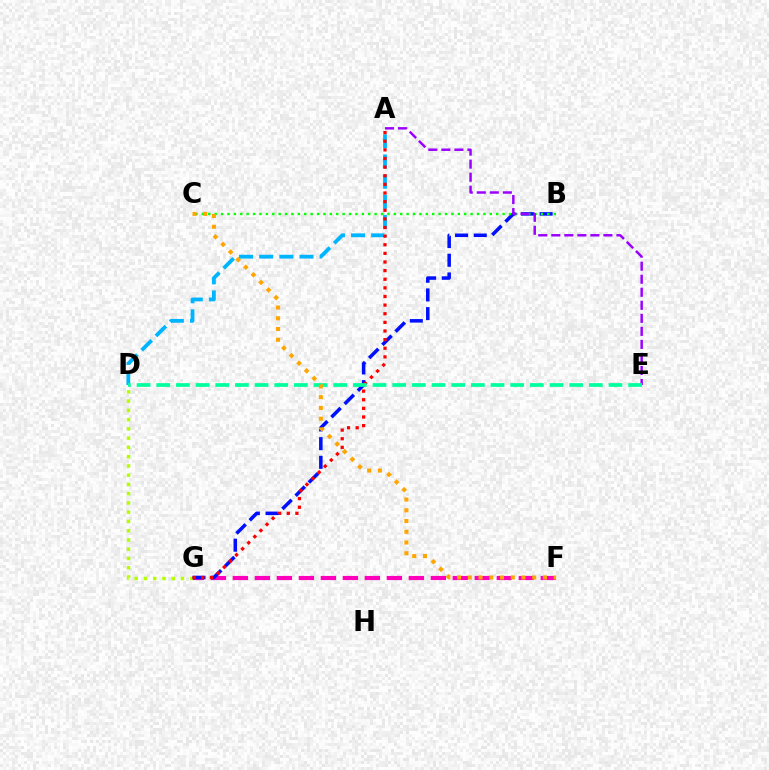{('D', 'G'): [{'color': '#b3ff00', 'line_style': 'dotted', 'thickness': 2.51}], ('F', 'G'): [{'color': '#ff00bd', 'line_style': 'dashed', 'thickness': 2.99}], ('A', 'D'): [{'color': '#00b5ff', 'line_style': 'dashed', 'thickness': 2.74}], ('B', 'G'): [{'color': '#0010ff', 'line_style': 'dashed', 'thickness': 2.54}], ('B', 'C'): [{'color': '#08ff00', 'line_style': 'dotted', 'thickness': 1.74}], ('A', 'E'): [{'color': '#9b00ff', 'line_style': 'dashed', 'thickness': 1.77}], ('A', 'G'): [{'color': '#ff0000', 'line_style': 'dotted', 'thickness': 2.34}], ('D', 'E'): [{'color': '#00ff9d', 'line_style': 'dashed', 'thickness': 2.67}], ('C', 'F'): [{'color': '#ffa500', 'line_style': 'dotted', 'thickness': 2.92}]}